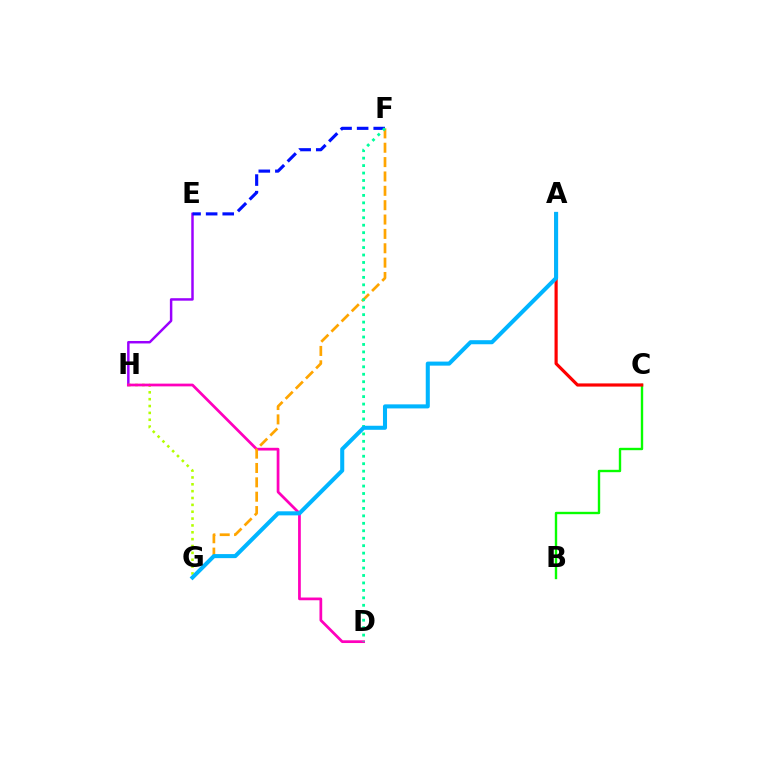{('B', 'C'): [{'color': '#08ff00', 'line_style': 'solid', 'thickness': 1.72}], ('E', 'H'): [{'color': '#9b00ff', 'line_style': 'solid', 'thickness': 1.78}], ('G', 'H'): [{'color': '#b3ff00', 'line_style': 'dotted', 'thickness': 1.86}], ('A', 'C'): [{'color': '#ff0000', 'line_style': 'solid', 'thickness': 2.29}], ('D', 'H'): [{'color': '#ff00bd', 'line_style': 'solid', 'thickness': 1.97}], ('E', 'F'): [{'color': '#0010ff', 'line_style': 'dashed', 'thickness': 2.25}], ('F', 'G'): [{'color': '#ffa500', 'line_style': 'dashed', 'thickness': 1.95}], ('D', 'F'): [{'color': '#00ff9d', 'line_style': 'dotted', 'thickness': 2.02}], ('A', 'G'): [{'color': '#00b5ff', 'line_style': 'solid', 'thickness': 2.92}]}